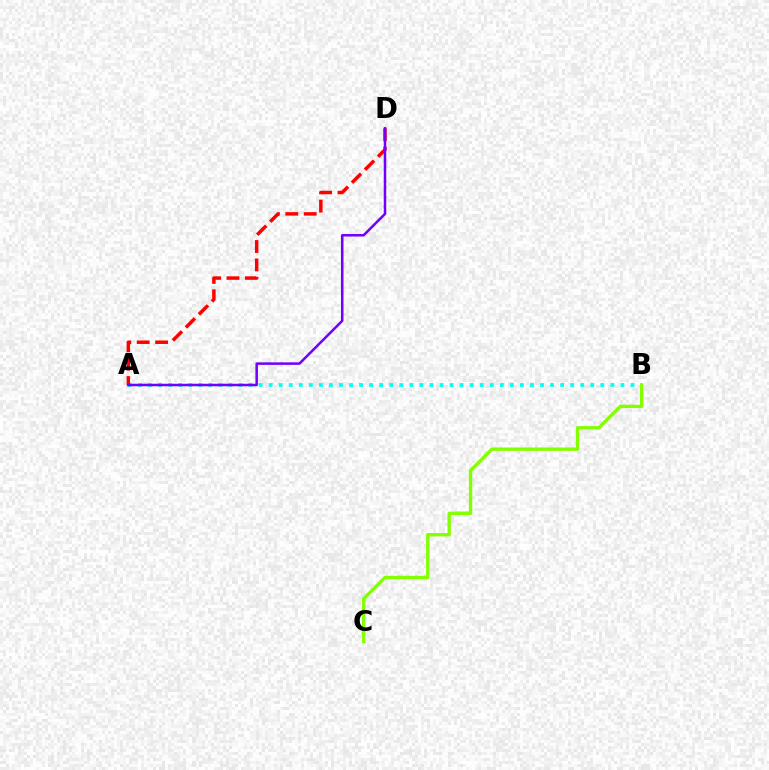{('A', 'B'): [{'color': '#00fff6', 'line_style': 'dotted', 'thickness': 2.73}], ('A', 'D'): [{'color': '#ff0000', 'line_style': 'dashed', 'thickness': 2.5}, {'color': '#7200ff', 'line_style': 'solid', 'thickness': 1.82}], ('B', 'C'): [{'color': '#84ff00', 'line_style': 'solid', 'thickness': 2.43}]}